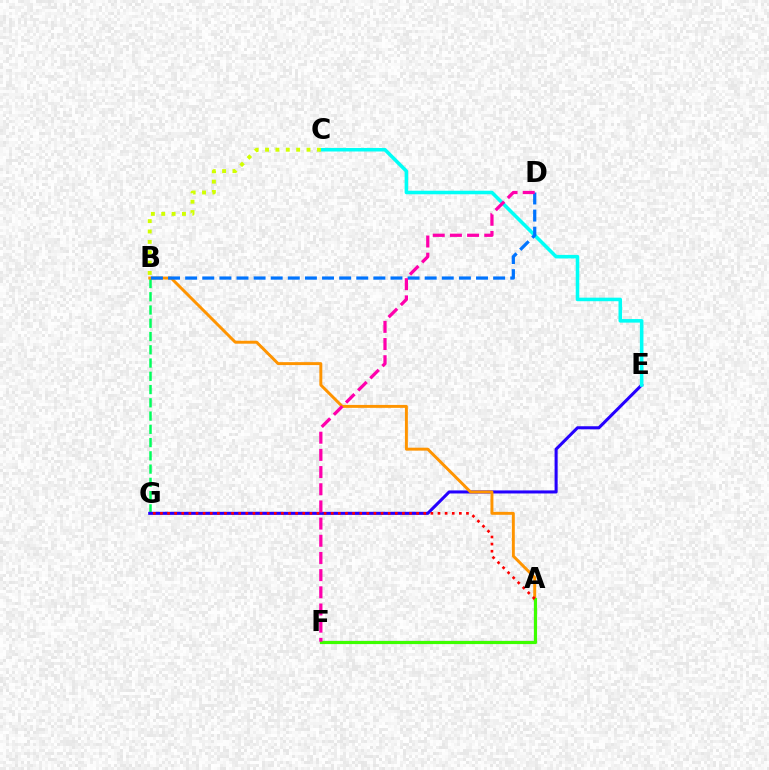{('B', 'G'): [{'color': '#00ff5c', 'line_style': 'dashed', 'thickness': 1.8}], ('E', 'G'): [{'color': '#2500ff', 'line_style': 'solid', 'thickness': 2.2}], ('A', 'B'): [{'color': '#ff9400', 'line_style': 'solid', 'thickness': 2.11}], ('A', 'F'): [{'color': '#b900ff', 'line_style': 'solid', 'thickness': 1.53}, {'color': '#3dff00', 'line_style': 'solid', 'thickness': 2.29}], ('C', 'E'): [{'color': '#00fff6', 'line_style': 'solid', 'thickness': 2.56}], ('B', 'C'): [{'color': '#d1ff00', 'line_style': 'dotted', 'thickness': 2.82}], ('B', 'D'): [{'color': '#0074ff', 'line_style': 'dashed', 'thickness': 2.32}], ('A', 'G'): [{'color': '#ff0000', 'line_style': 'dotted', 'thickness': 1.93}], ('D', 'F'): [{'color': '#ff00ac', 'line_style': 'dashed', 'thickness': 2.33}]}